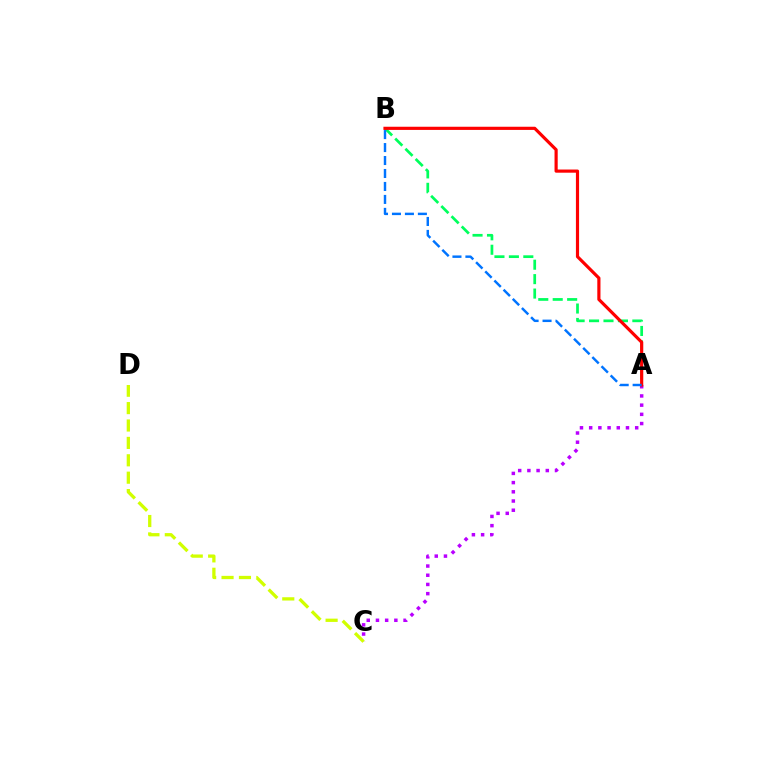{('A', 'C'): [{'color': '#b900ff', 'line_style': 'dotted', 'thickness': 2.5}], ('A', 'B'): [{'color': '#00ff5c', 'line_style': 'dashed', 'thickness': 1.96}, {'color': '#ff0000', 'line_style': 'solid', 'thickness': 2.28}, {'color': '#0074ff', 'line_style': 'dashed', 'thickness': 1.76}], ('C', 'D'): [{'color': '#d1ff00', 'line_style': 'dashed', 'thickness': 2.36}]}